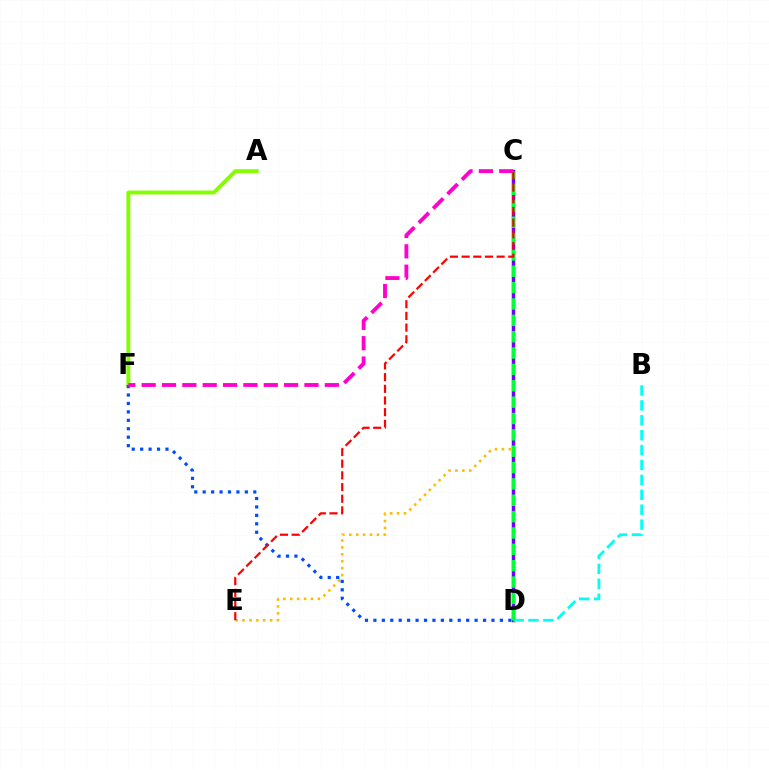{('A', 'F'): [{'color': '#84ff00', 'line_style': 'solid', 'thickness': 2.8}], ('C', 'E'): [{'color': '#ffbd00', 'line_style': 'dotted', 'thickness': 1.88}, {'color': '#ff0000', 'line_style': 'dashed', 'thickness': 1.59}], ('C', 'D'): [{'color': '#7200ff', 'line_style': 'solid', 'thickness': 2.52}, {'color': '#00ff39', 'line_style': 'dashed', 'thickness': 2.22}], ('B', 'D'): [{'color': '#00fff6', 'line_style': 'dashed', 'thickness': 2.02}], ('D', 'F'): [{'color': '#004bff', 'line_style': 'dotted', 'thickness': 2.29}], ('C', 'F'): [{'color': '#ff00cf', 'line_style': 'dashed', 'thickness': 2.76}]}